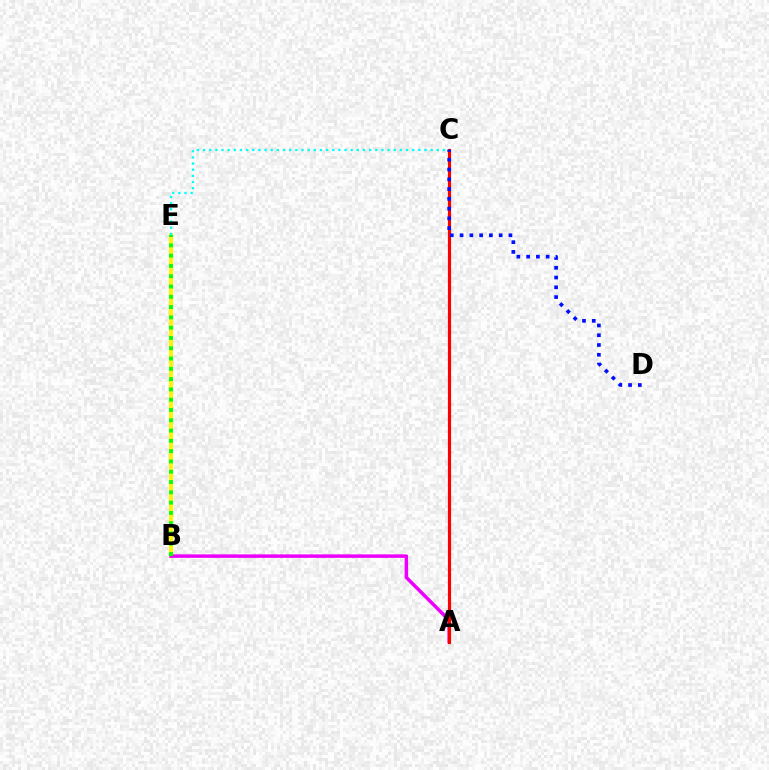{('B', 'E'): [{'color': '#fcf500', 'line_style': 'solid', 'thickness': 2.84}, {'color': '#08ff00', 'line_style': 'dotted', 'thickness': 2.8}], ('A', 'B'): [{'color': '#ee00ff', 'line_style': 'solid', 'thickness': 2.51}], ('A', 'C'): [{'color': '#ff0000', 'line_style': 'solid', 'thickness': 2.28}], ('C', 'D'): [{'color': '#0010ff', 'line_style': 'dotted', 'thickness': 2.65}], ('C', 'E'): [{'color': '#00fff6', 'line_style': 'dotted', 'thickness': 1.67}]}